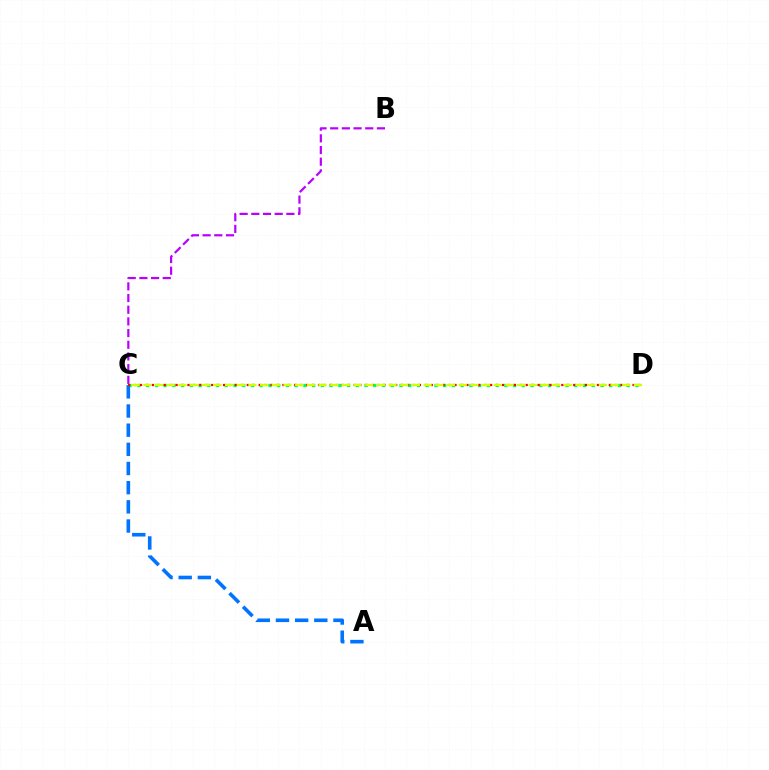{('C', 'D'): [{'color': '#00ff5c', 'line_style': 'dotted', 'thickness': 2.37}, {'color': '#ff0000', 'line_style': 'dotted', 'thickness': 1.61}, {'color': '#d1ff00', 'line_style': 'dashed', 'thickness': 1.59}], ('B', 'C'): [{'color': '#b900ff', 'line_style': 'dashed', 'thickness': 1.59}], ('A', 'C'): [{'color': '#0074ff', 'line_style': 'dashed', 'thickness': 2.6}]}